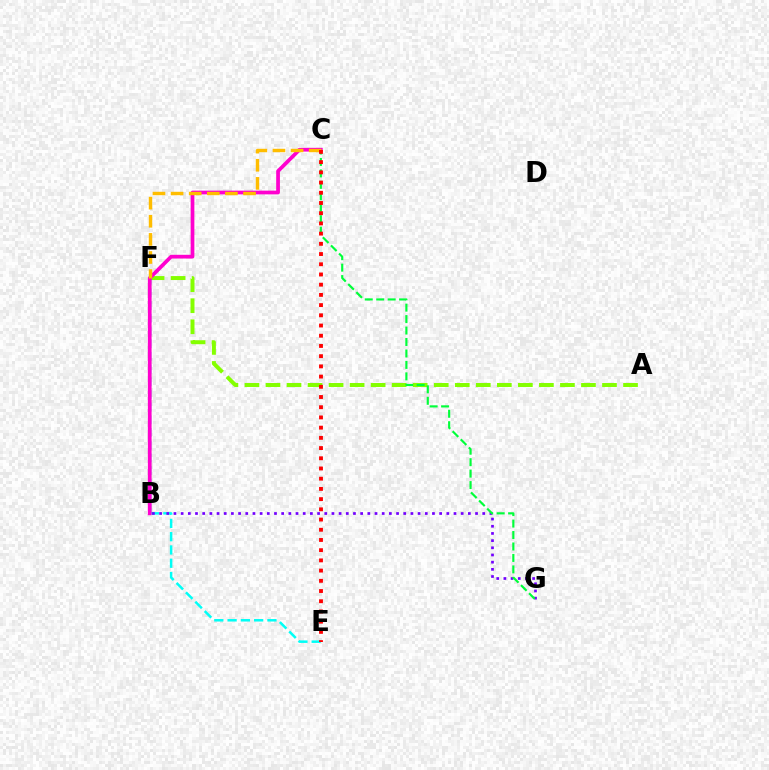{('B', 'E'): [{'color': '#00fff6', 'line_style': 'dashed', 'thickness': 1.8}], ('A', 'F'): [{'color': '#84ff00', 'line_style': 'dashed', 'thickness': 2.86}], ('B', 'G'): [{'color': '#7200ff', 'line_style': 'dotted', 'thickness': 1.95}], ('B', 'F'): [{'color': '#004bff', 'line_style': 'dashed', 'thickness': 1.72}], ('C', 'G'): [{'color': '#00ff39', 'line_style': 'dashed', 'thickness': 1.56}], ('B', 'C'): [{'color': '#ff00cf', 'line_style': 'solid', 'thickness': 2.68}], ('C', 'F'): [{'color': '#ffbd00', 'line_style': 'dashed', 'thickness': 2.46}], ('C', 'E'): [{'color': '#ff0000', 'line_style': 'dotted', 'thickness': 2.77}]}